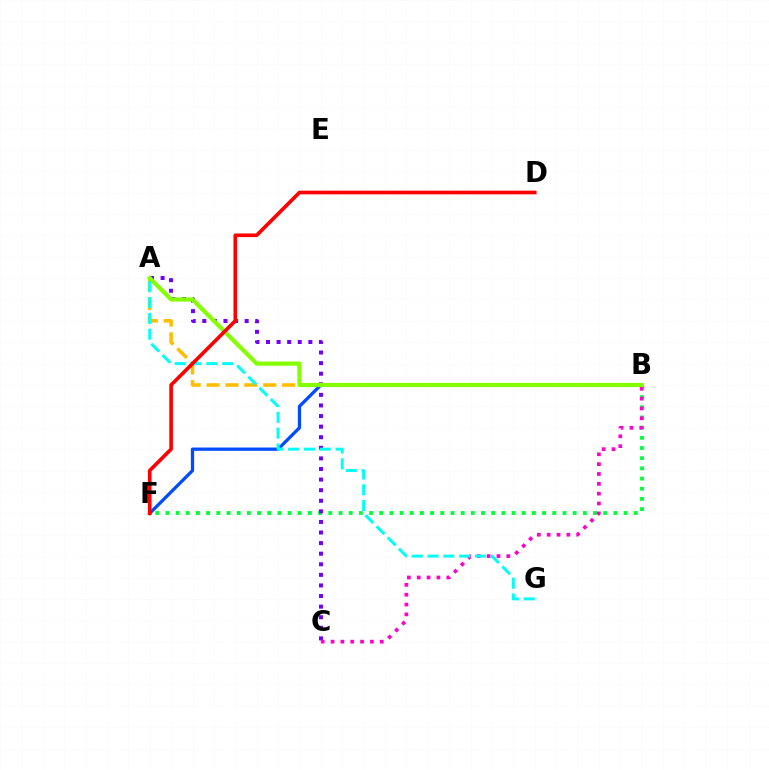{('B', 'F'): [{'color': '#00ff39', 'line_style': 'dotted', 'thickness': 2.77}, {'color': '#004bff', 'line_style': 'solid', 'thickness': 2.36}], ('A', 'C'): [{'color': '#7200ff', 'line_style': 'dotted', 'thickness': 2.88}], ('B', 'C'): [{'color': '#ff00cf', 'line_style': 'dotted', 'thickness': 2.67}], ('A', 'B'): [{'color': '#ffbd00', 'line_style': 'dashed', 'thickness': 2.57}, {'color': '#84ff00', 'line_style': 'solid', 'thickness': 3.0}], ('A', 'G'): [{'color': '#00fff6', 'line_style': 'dashed', 'thickness': 2.15}], ('D', 'F'): [{'color': '#ff0000', 'line_style': 'solid', 'thickness': 2.63}]}